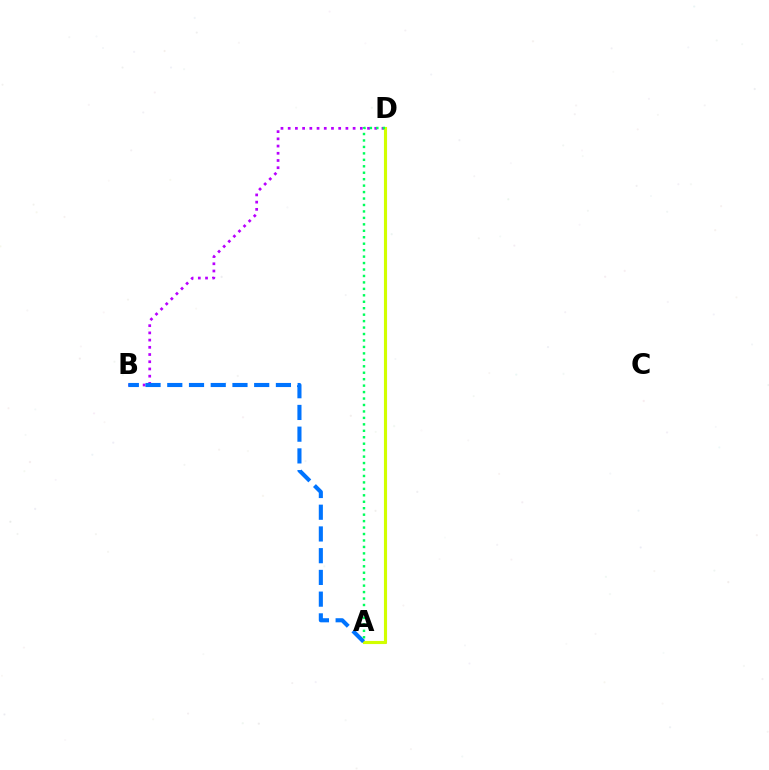{('B', 'D'): [{'color': '#b900ff', 'line_style': 'dotted', 'thickness': 1.96}], ('A', 'D'): [{'color': '#ff0000', 'line_style': 'dashed', 'thickness': 1.94}, {'color': '#d1ff00', 'line_style': 'solid', 'thickness': 2.25}, {'color': '#00ff5c', 'line_style': 'dotted', 'thickness': 1.75}], ('A', 'B'): [{'color': '#0074ff', 'line_style': 'dashed', 'thickness': 2.95}]}